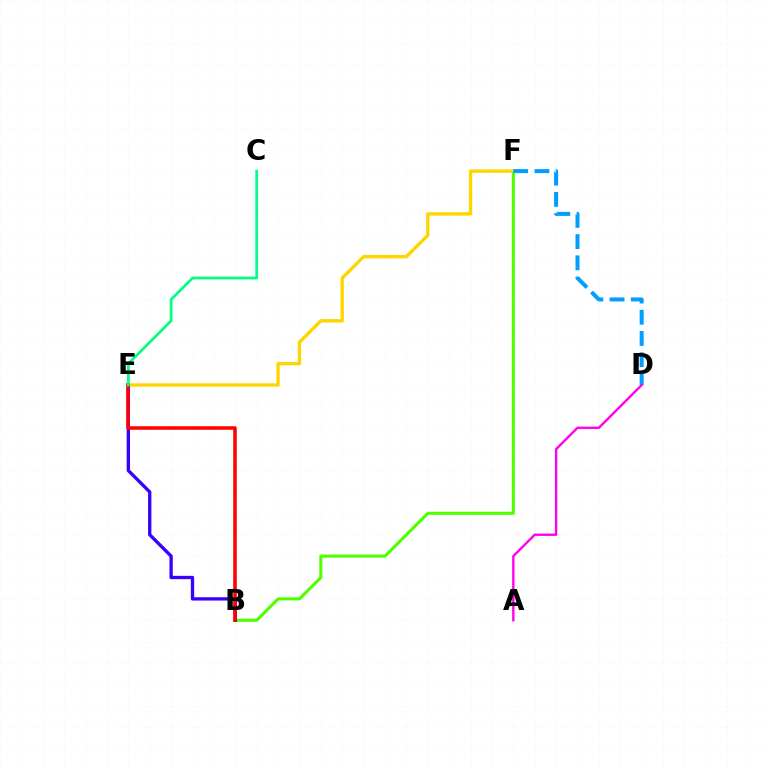{('B', 'F'): [{'color': '#4fff00', 'line_style': 'solid', 'thickness': 2.21}], ('E', 'F'): [{'color': '#ffd500', 'line_style': 'solid', 'thickness': 2.41}], ('B', 'E'): [{'color': '#3700ff', 'line_style': 'solid', 'thickness': 2.4}, {'color': '#ff0000', 'line_style': 'solid', 'thickness': 2.53}], ('D', 'F'): [{'color': '#009eff', 'line_style': 'dashed', 'thickness': 2.88}], ('A', 'D'): [{'color': '#ff00ed', 'line_style': 'solid', 'thickness': 1.71}], ('C', 'E'): [{'color': '#00ff86', 'line_style': 'solid', 'thickness': 1.98}]}